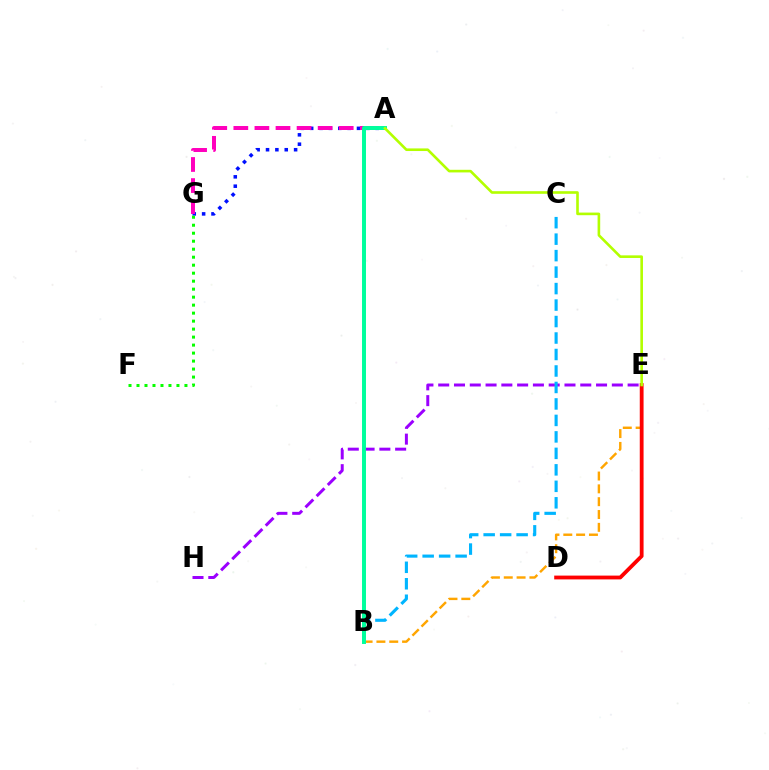{('A', 'G'): [{'color': '#0010ff', 'line_style': 'dotted', 'thickness': 2.54}, {'color': '#ff00bd', 'line_style': 'dashed', 'thickness': 2.86}], ('E', 'H'): [{'color': '#9b00ff', 'line_style': 'dashed', 'thickness': 2.14}], ('B', 'E'): [{'color': '#ffa500', 'line_style': 'dashed', 'thickness': 1.74}], ('B', 'C'): [{'color': '#00b5ff', 'line_style': 'dashed', 'thickness': 2.24}], ('D', 'E'): [{'color': '#ff0000', 'line_style': 'solid', 'thickness': 2.74}], ('A', 'B'): [{'color': '#00ff9d', 'line_style': 'solid', 'thickness': 2.85}], ('A', 'E'): [{'color': '#b3ff00', 'line_style': 'solid', 'thickness': 1.89}], ('F', 'G'): [{'color': '#08ff00', 'line_style': 'dotted', 'thickness': 2.17}]}